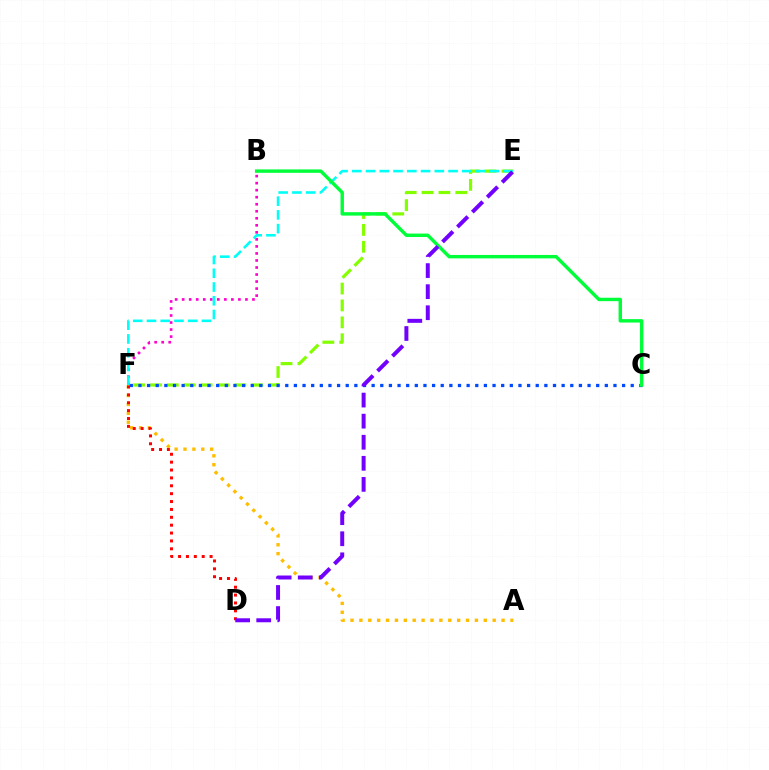{('B', 'F'): [{'color': '#ff00cf', 'line_style': 'dotted', 'thickness': 1.91}], ('E', 'F'): [{'color': '#84ff00', 'line_style': 'dashed', 'thickness': 2.29}, {'color': '#00fff6', 'line_style': 'dashed', 'thickness': 1.87}], ('A', 'F'): [{'color': '#ffbd00', 'line_style': 'dotted', 'thickness': 2.41}], ('C', 'F'): [{'color': '#004bff', 'line_style': 'dotted', 'thickness': 2.35}], ('B', 'C'): [{'color': '#00ff39', 'line_style': 'solid', 'thickness': 2.46}], ('D', 'F'): [{'color': '#ff0000', 'line_style': 'dotted', 'thickness': 2.14}], ('D', 'E'): [{'color': '#7200ff', 'line_style': 'dashed', 'thickness': 2.86}]}